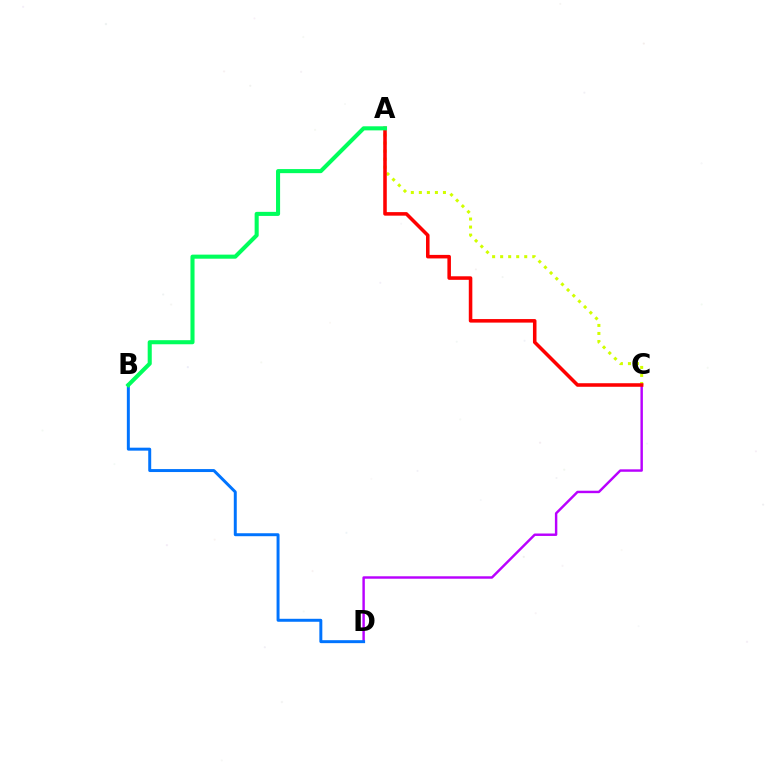{('C', 'D'): [{'color': '#b900ff', 'line_style': 'solid', 'thickness': 1.75}], ('B', 'D'): [{'color': '#0074ff', 'line_style': 'solid', 'thickness': 2.14}], ('A', 'C'): [{'color': '#d1ff00', 'line_style': 'dotted', 'thickness': 2.18}, {'color': '#ff0000', 'line_style': 'solid', 'thickness': 2.55}], ('A', 'B'): [{'color': '#00ff5c', 'line_style': 'solid', 'thickness': 2.93}]}